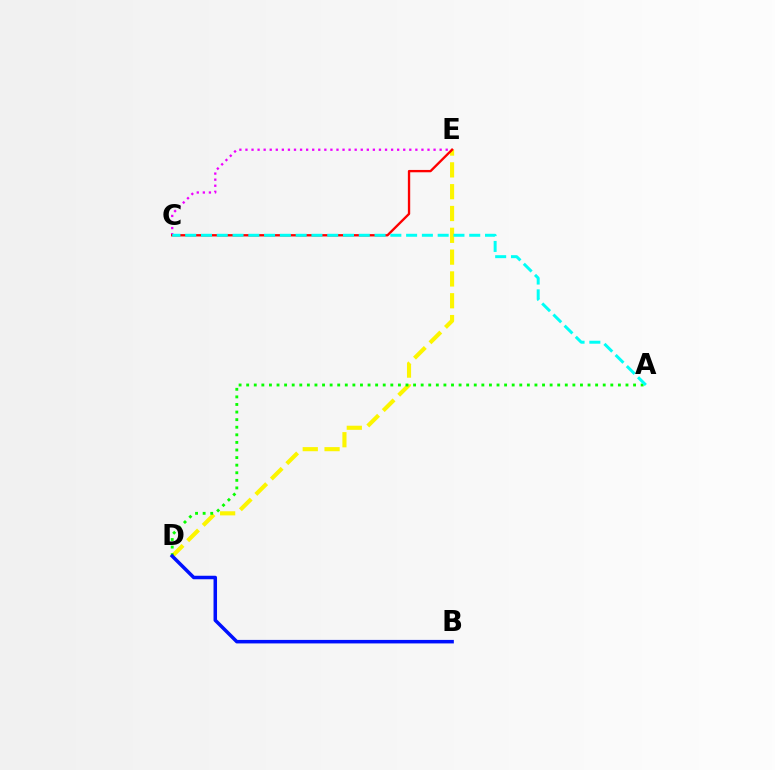{('D', 'E'): [{'color': '#fcf500', 'line_style': 'dashed', 'thickness': 2.96}], ('C', 'E'): [{'color': '#ee00ff', 'line_style': 'dotted', 'thickness': 1.65}, {'color': '#ff0000', 'line_style': 'solid', 'thickness': 1.69}], ('A', 'D'): [{'color': '#08ff00', 'line_style': 'dotted', 'thickness': 2.06}], ('B', 'D'): [{'color': '#0010ff', 'line_style': 'solid', 'thickness': 2.53}], ('A', 'C'): [{'color': '#00fff6', 'line_style': 'dashed', 'thickness': 2.14}]}